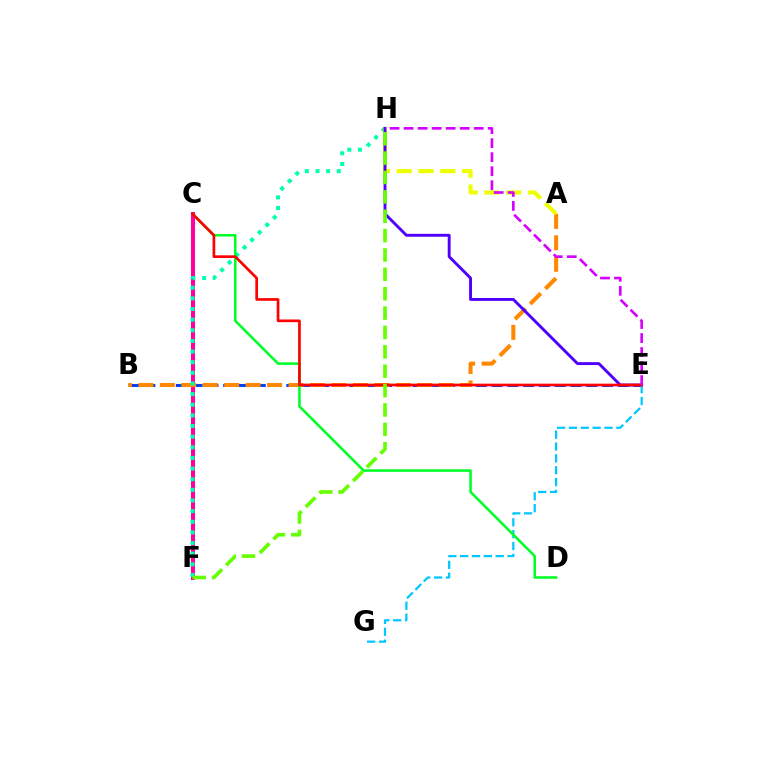{('C', 'F'): [{'color': '#ff00a0', 'line_style': 'solid', 'thickness': 2.9}], ('B', 'E'): [{'color': '#003fff', 'line_style': 'dashed', 'thickness': 2.14}], ('A', 'B'): [{'color': '#ff8800', 'line_style': 'dashed', 'thickness': 2.91}], ('F', 'H'): [{'color': '#00ffaf', 'line_style': 'dotted', 'thickness': 2.89}, {'color': '#66ff00', 'line_style': 'dashed', 'thickness': 2.63}], ('A', 'H'): [{'color': '#eeff00', 'line_style': 'dashed', 'thickness': 2.96}], ('E', 'H'): [{'color': '#4f00ff', 'line_style': 'solid', 'thickness': 2.08}, {'color': '#d600ff', 'line_style': 'dashed', 'thickness': 1.91}], ('E', 'G'): [{'color': '#00c7ff', 'line_style': 'dashed', 'thickness': 1.61}], ('C', 'D'): [{'color': '#00ff27', 'line_style': 'solid', 'thickness': 1.84}], ('C', 'E'): [{'color': '#ff0000', 'line_style': 'solid', 'thickness': 1.94}]}